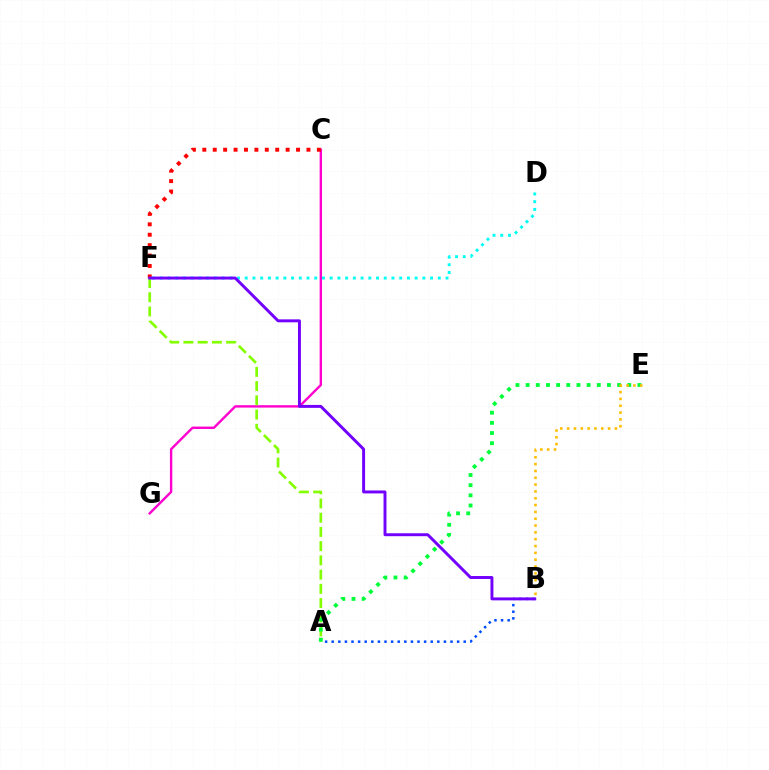{('D', 'F'): [{'color': '#00fff6', 'line_style': 'dotted', 'thickness': 2.1}], ('A', 'B'): [{'color': '#004bff', 'line_style': 'dotted', 'thickness': 1.79}], ('C', 'G'): [{'color': '#ff00cf', 'line_style': 'solid', 'thickness': 1.72}], ('C', 'F'): [{'color': '#ff0000', 'line_style': 'dotted', 'thickness': 2.83}], ('A', 'F'): [{'color': '#84ff00', 'line_style': 'dashed', 'thickness': 1.93}], ('A', 'E'): [{'color': '#00ff39', 'line_style': 'dotted', 'thickness': 2.76}], ('B', 'E'): [{'color': '#ffbd00', 'line_style': 'dotted', 'thickness': 1.85}], ('B', 'F'): [{'color': '#7200ff', 'line_style': 'solid', 'thickness': 2.12}]}